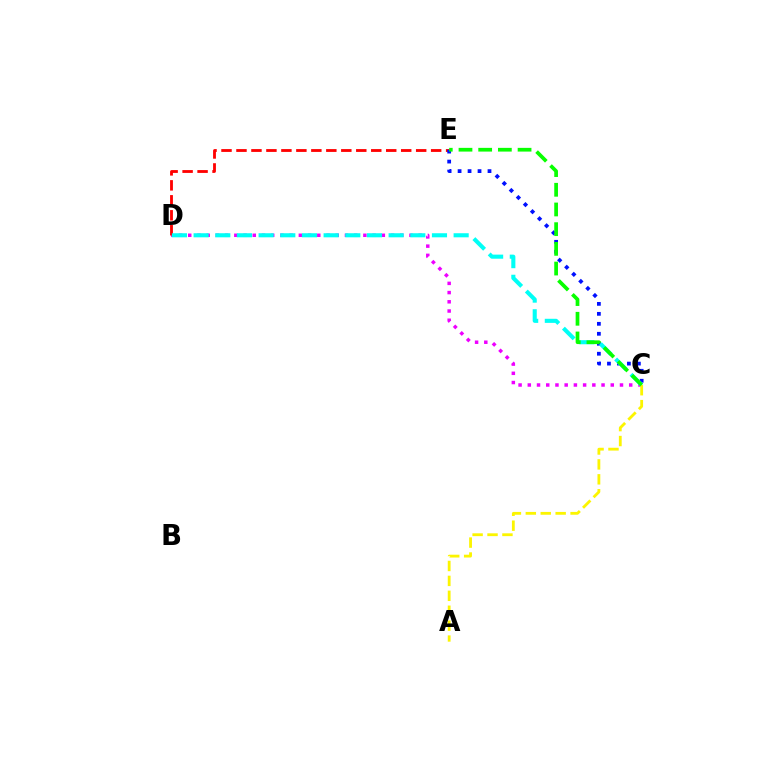{('C', 'D'): [{'color': '#ee00ff', 'line_style': 'dotted', 'thickness': 2.5}, {'color': '#00fff6', 'line_style': 'dashed', 'thickness': 2.94}], ('D', 'E'): [{'color': '#ff0000', 'line_style': 'dashed', 'thickness': 2.03}], ('C', 'E'): [{'color': '#0010ff', 'line_style': 'dotted', 'thickness': 2.71}, {'color': '#08ff00', 'line_style': 'dashed', 'thickness': 2.68}], ('A', 'C'): [{'color': '#fcf500', 'line_style': 'dashed', 'thickness': 2.03}]}